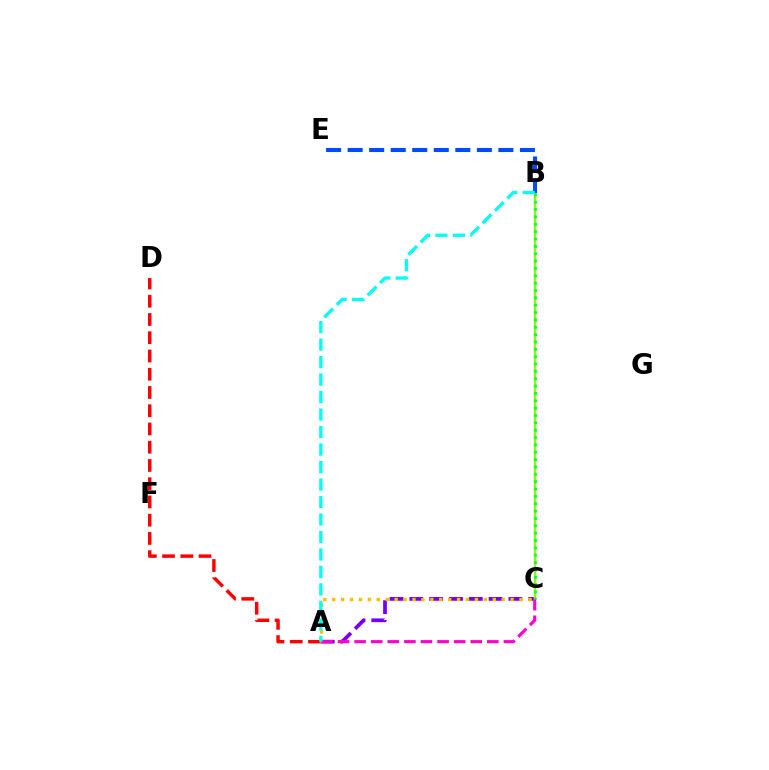{('A', 'D'): [{'color': '#ff0000', 'line_style': 'dashed', 'thickness': 2.48}], ('A', 'C'): [{'color': '#7200ff', 'line_style': 'dashed', 'thickness': 2.69}, {'color': '#ffbd00', 'line_style': 'dotted', 'thickness': 2.42}, {'color': '#ff00cf', 'line_style': 'dashed', 'thickness': 2.25}], ('B', 'C'): [{'color': '#84ff00', 'line_style': 'solid', 'thickness': 1.71}, {'color': '#00ff39', 'line_style': 'dotted', 'thickness': 2.0}], ('B', 'E'): [{'color': '#004bff', 'line_style': 'dashed', 'thickness': 2.93}], ('A', 'B'): [{'color': '#00fff6', 'line_style': 'dashed', 'thickness': 2.38}]}